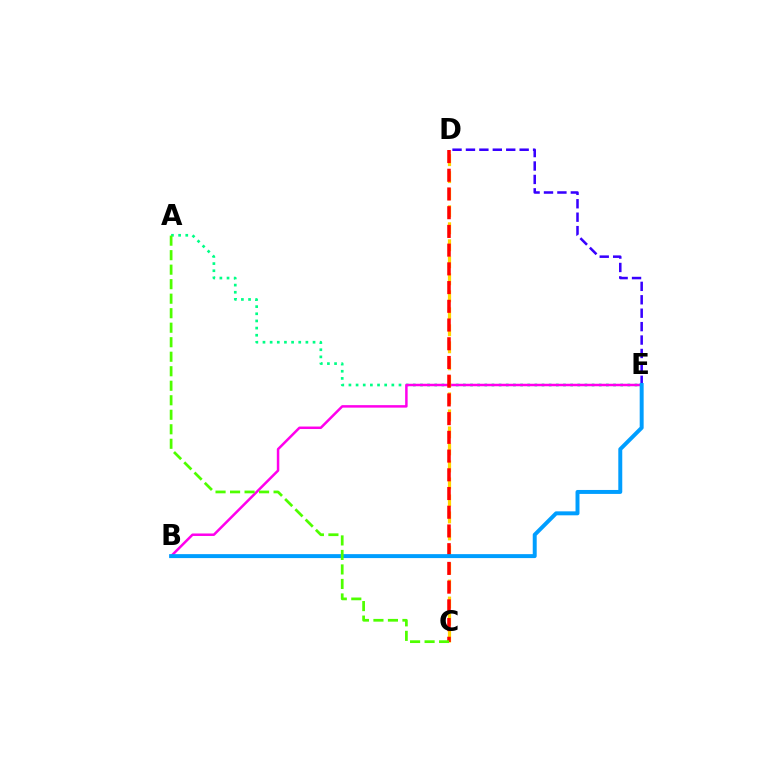{('A', 'E'): [{'color': '#00ff86', 'line_style': 'dotted', 'thickness': 1.94}], ('B', 'E'): [{'color': '#ff00ed', 'line_style': 'solid', 'thickness': 1.8}, {'color': '#009eff', 'line_style': 'solid', 'thickness': 2.85}], ('D', 'E'): [{'color': '#3700ff', 'line_style': 'dashed', 'thickness': 1.82}], ('C', 'D'): [{'color': '#ffd500', 'line_style': 'dashed', 'thickness': 2.31}, {'color': '#ff0000', 'line_style': 'dashed', 'thickness': 2.54}], ('A', 'C'): [{'color': '#4fff00', 'line_style': 'dashed', 'thickness': 1.97}]}